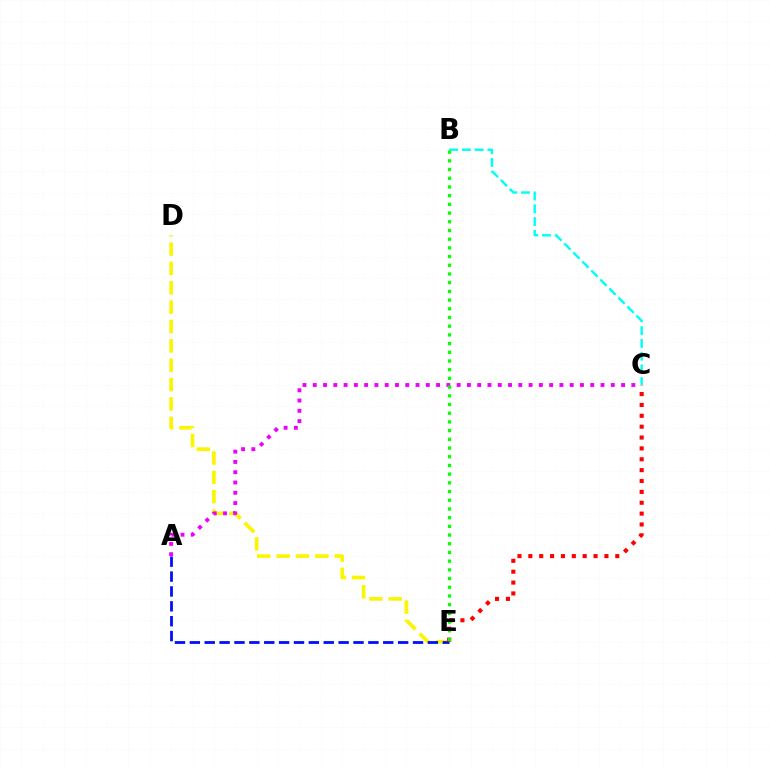{('D', 'E'): [{'color': '#fcf500', 'line_style': 'dashed', 'thickness': 2.63}], ('B', 'C'): [{'color': '#00fff6', 'line_style': 'dashed', 'thickness': 1.73}], ('A', 'E'): [{'color': '#0010ff', 'line_style': 'dashed', 'thickness': 2.02}], ('C', 'E'): [{'color': '#ff0000', 'line_style': 'dotted', 'thickness': 2.95}], ('A', 'C'): [{'color': '#ee00ff', 'line_style': 'dotted', 'thickness': 2.79}], ('B', 'E'): [{'color': '#08ff00', 'line_style': 'dotted', 'thickness': 2.36}]}